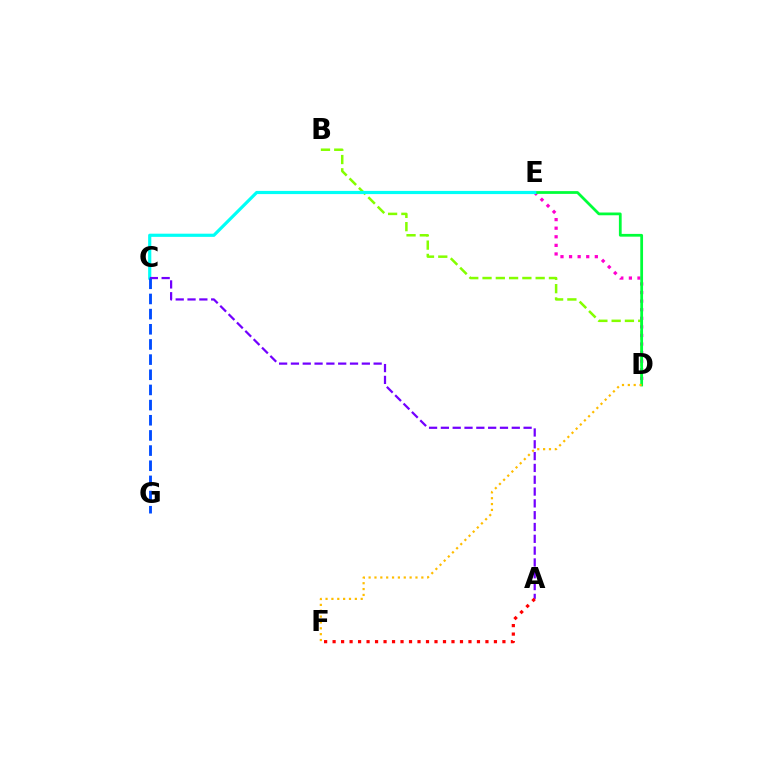{('B', 'D'): [{'color': '#84ff00', 'line_style': 'dashed', 'thickness': 1.8}], ('D', 'E'): [{'color': '#ff00cf', 'line_style': 'dotted', 'thickness': 2.33}, {'color': '#00ff39', 'line_style': 'solid', 'thickness': 1.99}], ('C', 'E'): [{'color': '#00fff6', 'line_style': 'solid', 'thickness': 2.29}], ('A', 'C'): [{'color': '#7200ff', 'line_style': 'dashed', 'thickness': 1.61}], ('A', 'F'): [{'color': '#ff0000', 'line_style': 'dotted', 'thickness': 2.31}], ('C', 'G'): [{'color': '#004bff', 'line_style': 'dashed', 'thickness': 2.06}], ('D', 'F'): [{'color': '#ffbd00', 'line_style': 'dotted', 'thickness': 1.59}]}